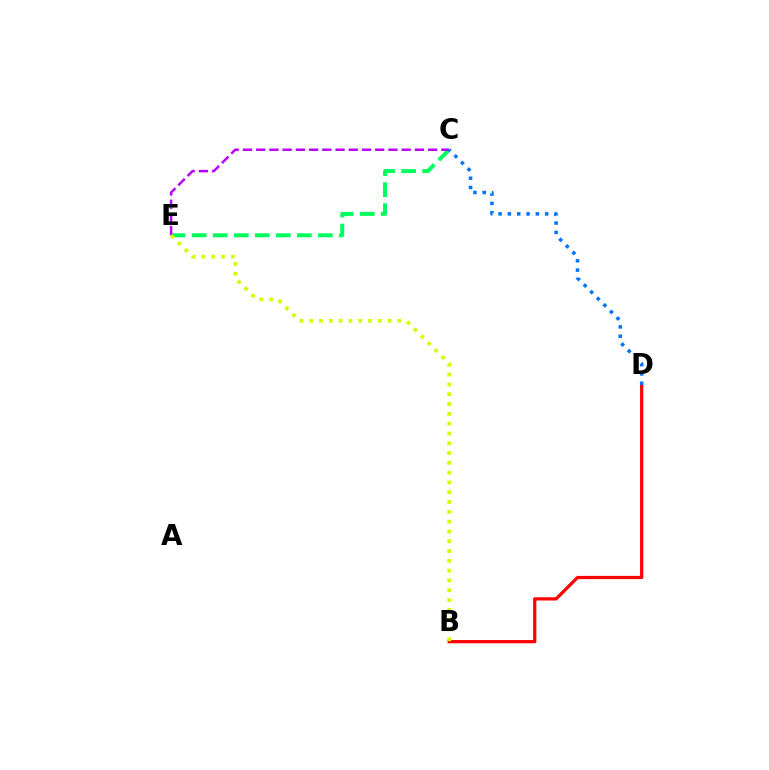{('B', 'D'): [{'color': '#ff0000', 'line_style': 'solid', 'thickness': 2.32}], ('C', 'E'): [{'color': '#00ff5c', 'line_style': 'dashed', 'thickness': 2.86}, {'color': '#b900ff', 'line_style': 'dashed', 'thickness': 1.8}], ('C', 'D'): [{'color': '#0074ff', 'line_style': 'dotted', 'thickness': 2.53}], ('B', 'E'): [{'color': '#d1ff00', 'line_style': 'dotted', 'thickness': 2.66}]}